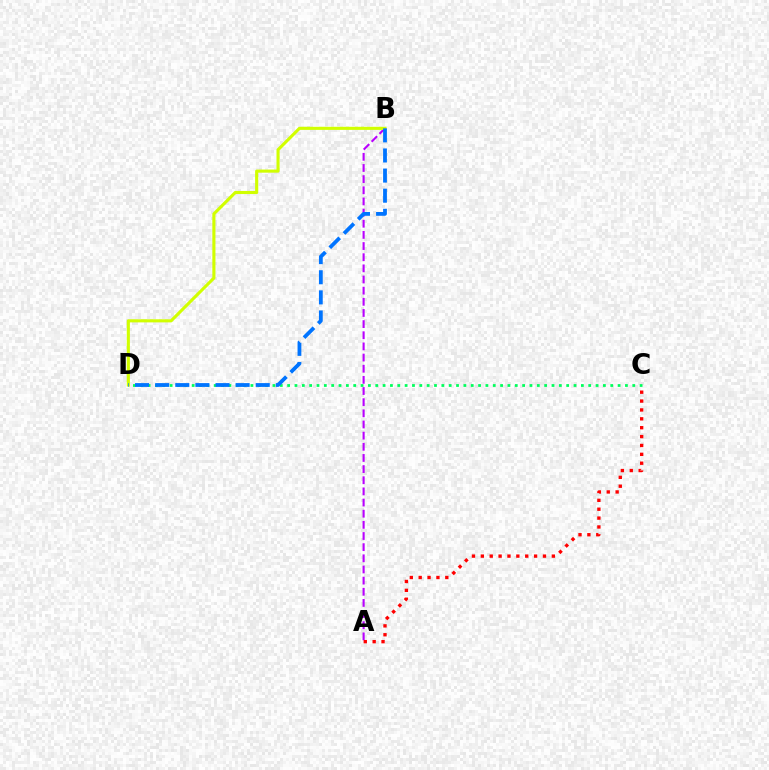{('C', 'D'): [{'color': '#00ff5c', 'line_style': 'dotted', 'thickness': 2.0}], ('A', 'B'): [{'color': '#b900ff', 'line_style': 'dashed', 'thickness': 1.52}], ('A', 'C'): [{'color': '#ff0000', 'line_style': 'dotted', 'thickness': 2.41}], ('B', 'D'): [{'color': '#d1ff00', 'line_style': 'solid', 'thickness': 2.24}, {'color': '#0074ff', 'line_style': 'dashed', 'thickness': 2.73}]}